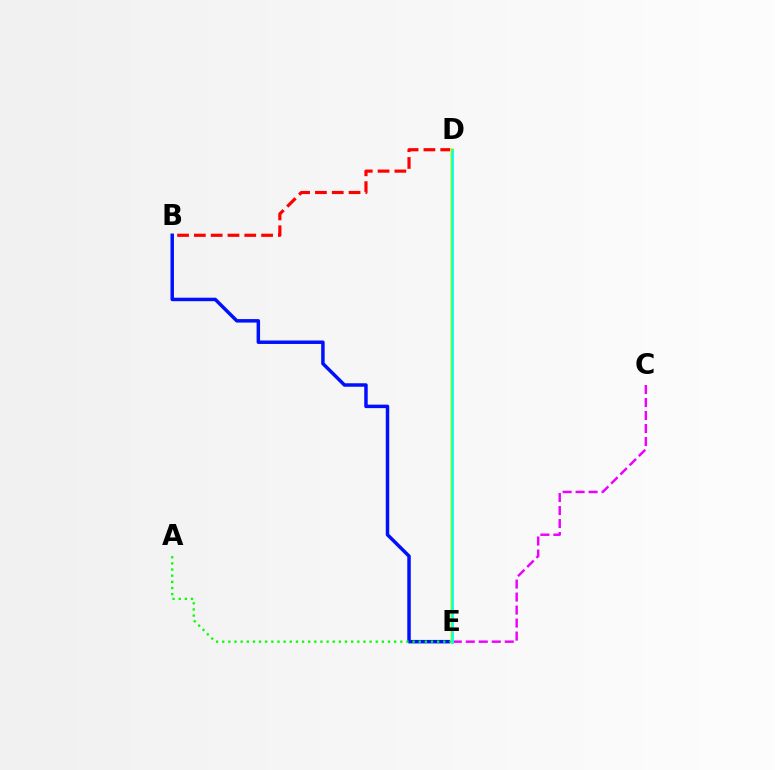{('B', 'D'): [{'color': '#ff0000', 'line_style': 'dashed', 'thickness': 2.28}], ('B', 'E'): [{'color': '#0010ff', 'line_style': 'solid', 'thickness': 2.5}], ('D', 'E'): [{'color': '#fcf500', 'line_style': 'solid', 'thickness': 2.77}, {'color': '#00fff6', 'line_style': 'solid', 'thickness': 1.93}], ('C', 'E'): [{'color': '#ee00ff', 'line_style': 'dashed', 'thickness': 1.77}], ('A', 'E'): [{'color': '#08ff00', 'line_style': 'dotted', 'thickness': 1.67}]}